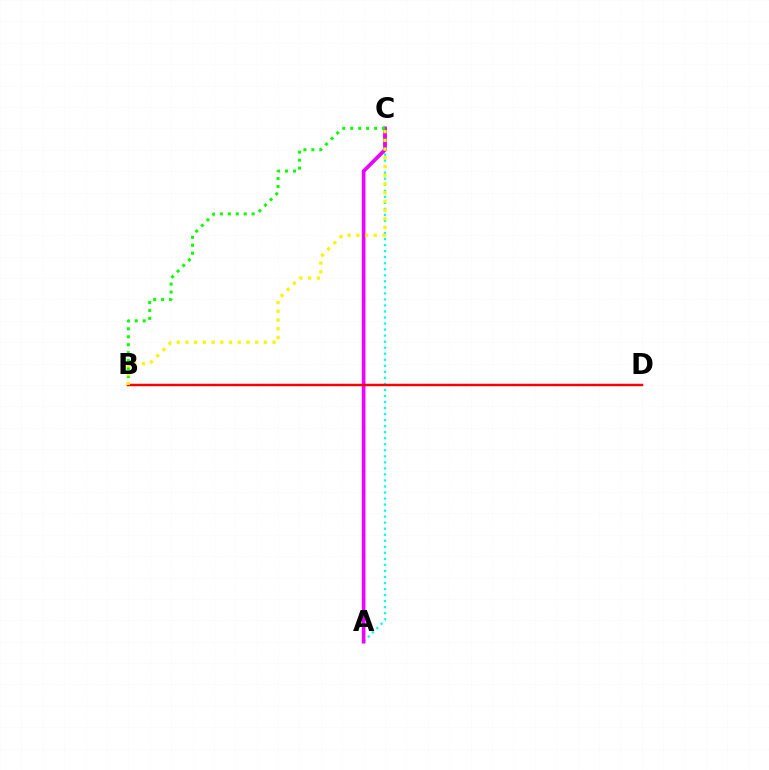{('A', 'C'): [{'color': '#0010ff', 'line_style': 'solid', 'thickness': 2.09}, {'color': '#00fff6', 'line_style': 'dotted', 'thickness': 1.64}, {'color': '#ee00ff', 'line_style': 'solid', 'thickness': 2.6}], ('B', 'D'): [{'color': '#ff0000', 'line_style': 'solid', 'thickness': 1.78}], ('B', 'C'): [{'color': '#08ff00', 'line_style': 'dotted', 'thickness': 2.16}, {'color': '#fcf500', 'line_style': 'dotted', 'thickness': 2.37}]}